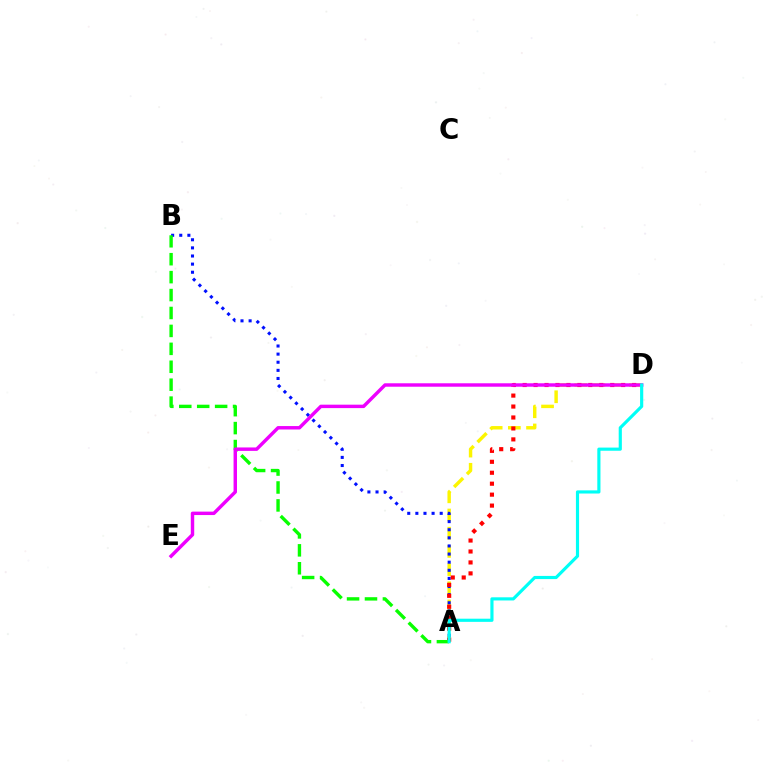{('A', 'D'): [{'color': '#fcf500', 'line_style': 'dashed', 'thickness': 2.47}, {'color': '#ff0000', 'line_style': 'dotted', 'thickness': 2.98}, {'color': '#00fff6', 'line_style': 'solid', 'thickness': 2.27}], ('A', 'B'): [{'color': '#0010ff', 'line_style': 'dotted', 'thickness': 2.21}, {'color': '#08ff00', 'line_style': 'dashed', 'thickness': 2.44}], ('D', 'E'): [{'color': '#ee00ff', 'line_style': 'solid', 'thickness': 2.47}]}